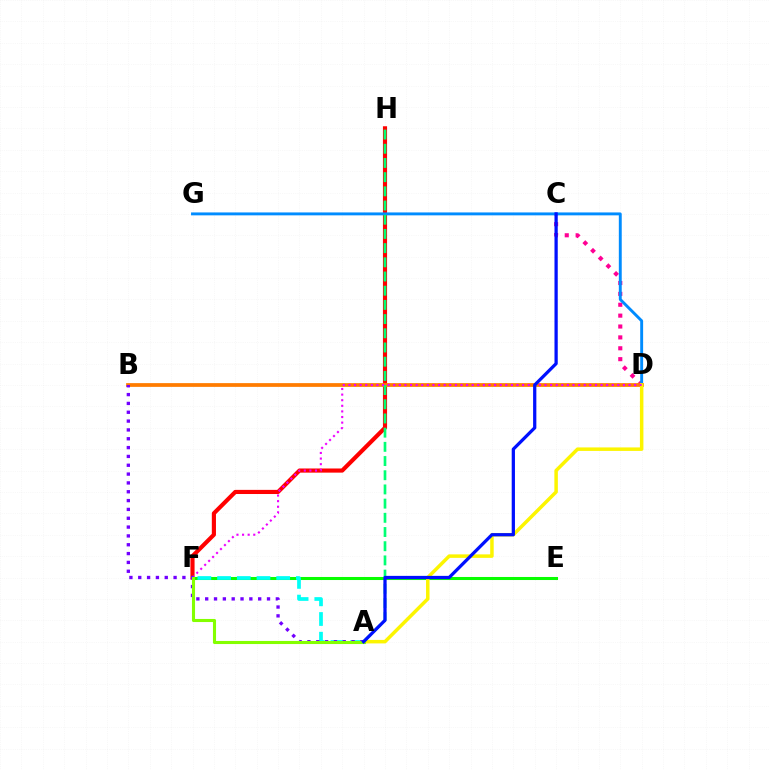{('C', 'D'): [{'color': '#ff0094', 'line_style': 'dotted', 'thickness': 2.96}], ('F', 'H'): [{'color': '#ff0000', 'line_style': 'solid', 'thickness': 2.98}], ('D', 'G'): [{'color': '#008cff', 'line_style': 'solid', 'thickness': 2.09}], ('E', 'F'): [{'color': '#08ff00', 'line_style': 'solid', 'thickness': 2.19}], ('B', 'D'): [{'color': '#ff7c00', 'line_style': 'solid', 'thickness': 2.7}], ('A', 'D'): [{'color': '#fcf500', 'line_style': 'solid', 'thickness': 2.51}], ('A', 'F'): [{'color': '#00fff6', 'line_style': 'dashed', 'thickness': 2.68}, {'color': '#84ff00', 'line_style': 'solid', 'thickness': 2.22}], ('A', 'H'): [{'color': '#00ff74', 'line_style': 'dashed', 'thickness': 1.93}], ('D', 'F'): [{'color': '#ee00ff', 'line_style': 'dotted', 'thickness': 1.52}], ('A', 'B'): [{'color': '#7200ff', 'line_style': 'dotted', 'thickness': 2.4}], ('A', 'C'): [{'color': '#0010ff', 'line_style': 'solid', 'thickness': 2.34}]}